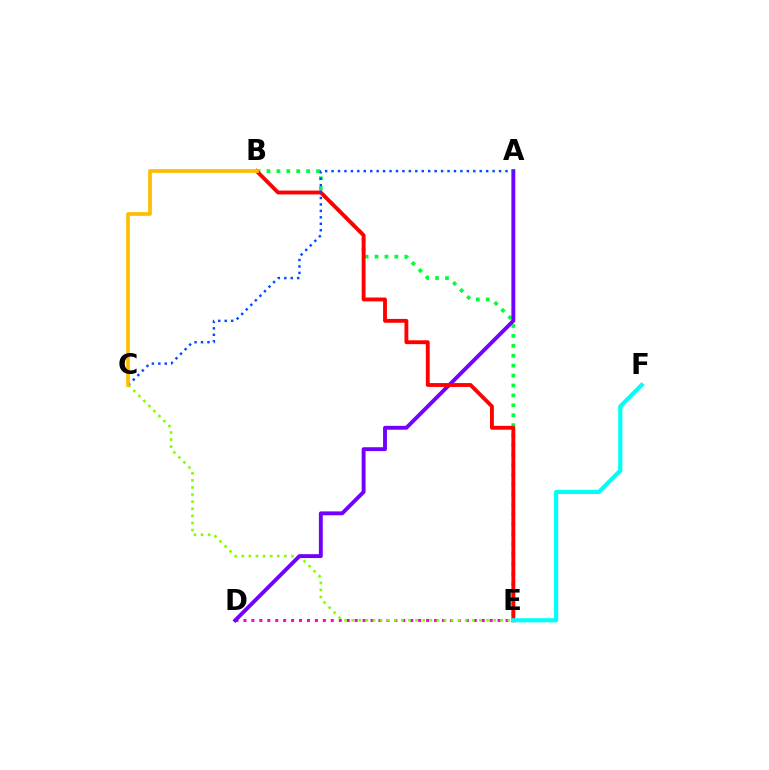{('D', 'E'): [{'color': '#ff00cf', 'line_style': 'dotted', 'thickness': 2.16}], ('C', 'E'): [{'color': '#84ff00', 'line_style': 'dotted', 'thickness': 1.93}], ('B', 'E'): [{'color': '#00ff39', 'line_style': 'dotted', 'thickness': 2.69}, {'color': '#ff0000', 'line_style': 'solid', 'thickness': 2.78}], ('A', 'D'): [{'color': '#7200ff', 'line_style': 'solid', 'thickness': 2.79}], ('E', 'F'): [{'color': '#00fff6', 'line_style': 'solid', 'thickness': 2.99}], ('A', 'C'): [{'color': '#004bff', 'line_style': 'dotted', 'thickness': 1.75}], ('B', 'C'): [{'color': '#ffbd00', 'line_style': 'solid', 'thickness': 2.67}]}